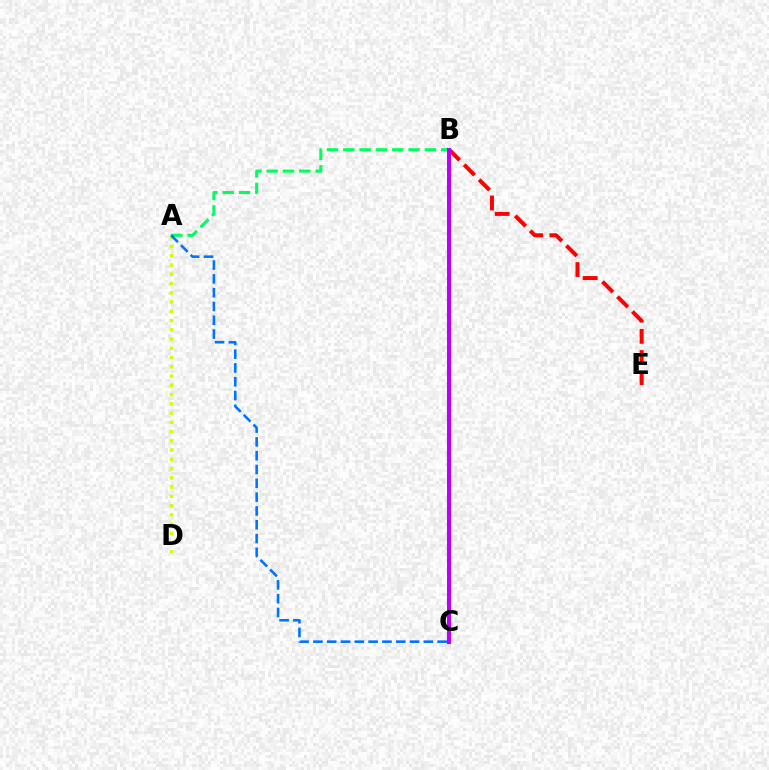{('A', 'D'): [{'color': '#d1ff00', 'line_style': 'dotted', 'thickness': 2.51}], ('A', 'B'): [{'color': '#00ff5c', 'line_style': 'dashed', 'thickness': 2.22}], ('A', 'C'): [{'color': '#0074ff', 'line_style': 'dashed', 'thickness': 1.88}], ('B', 'E'): [{'color': '#ff0000', 'line_style': 'dashed', 'thickness': 2.88}], ('B', 'C'): [{'color': '#b900ff', 'line_style': 'solid', 'thickness': 2.9}]}